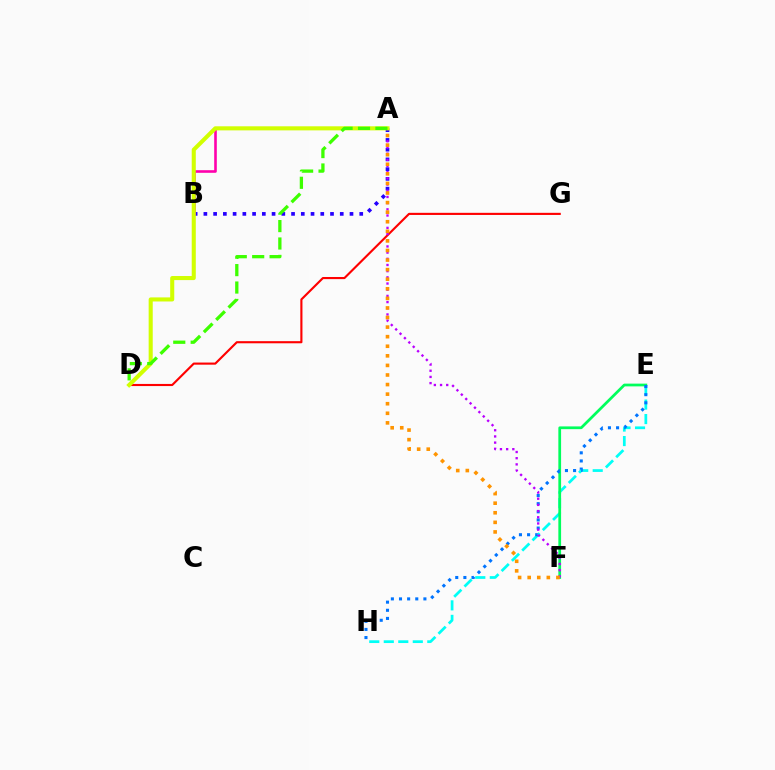{('E', 'H'): [{'color': '#00fff6', 'line_style': 'dashed', 'thickness': 1.97}, {'color': '#0074ff', 'line_style': 'dotted', 'thickness': 2.21}], ('A', 'B'): [{'color': '#2500ff', 'line_style': 'dotted', 'thickness': 2.65}, {'color': '#ff00ac', 'line_style': 'solid', 'thickness': 1.88}], ('E', 'F'): [{'color': '#00ff5c', 'line_style': 'solid', 'thickness': 1.98}], ('D', 'G'): [{'color': '#ff0000', 'line_style': 'solid', 'thickness': 1.53}], ('A', 'F'): [{'color': '#b900ff', 'line_style': 'dotted', 'thickness': 1.68}, {'color': '#ff9400', 'line_style': 'dotted', 'thickness': 2.6}], ('A', 'D'): [{'color': '#d1ff00', 'line_style': 'solid', 'thickness': 2.93}, {'color': '#3dff00', 'line_style': 'dashed', 'thickness': 2.37}]}